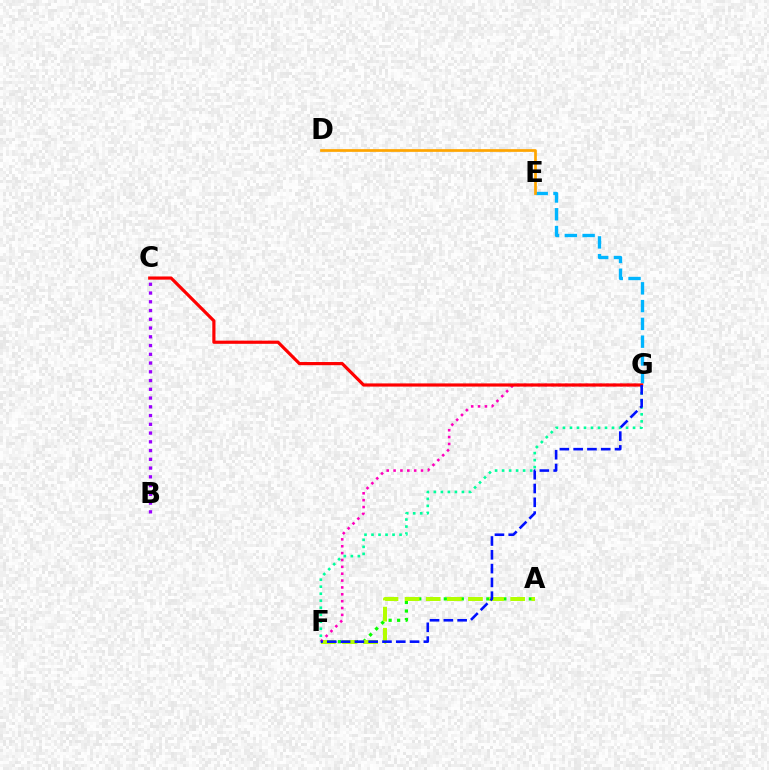{('A', 'F'): [{'color': '#08ff00', 'line_style': 'dotted', 'thickness': 2.31}, {'color': '#b3ff00', 'line_style': 'dashed', 'thickness': 2.87}], ('E', 'G'): [{'color': '#00b5ff', 'line_style': 'dashed', 'thickness': 2.42}], ('B', 'C'): [{'color': '#9b00ff', 'line_style': 'dotted', 'thickness': 2.38}], ('D', 'E'): [{'color': '#ffa500', 'line_style': 'solid', 'thickness': 1.96}], ('F', 'G'): [{'color': '#ff00bd', 'line_style': 'dotted', 'thickness': 1.87}, {'color': '#00ff9d', 'line_style': 'dotted', 'thickness': 1.9}, {'color': '#0010ff', 'line_style': 'dashed', 'thickness': 1.87}], ('C', 'G'): [{'color': '#ff0000', 'line_style': 'solid', 'thickness': 2.28}]}